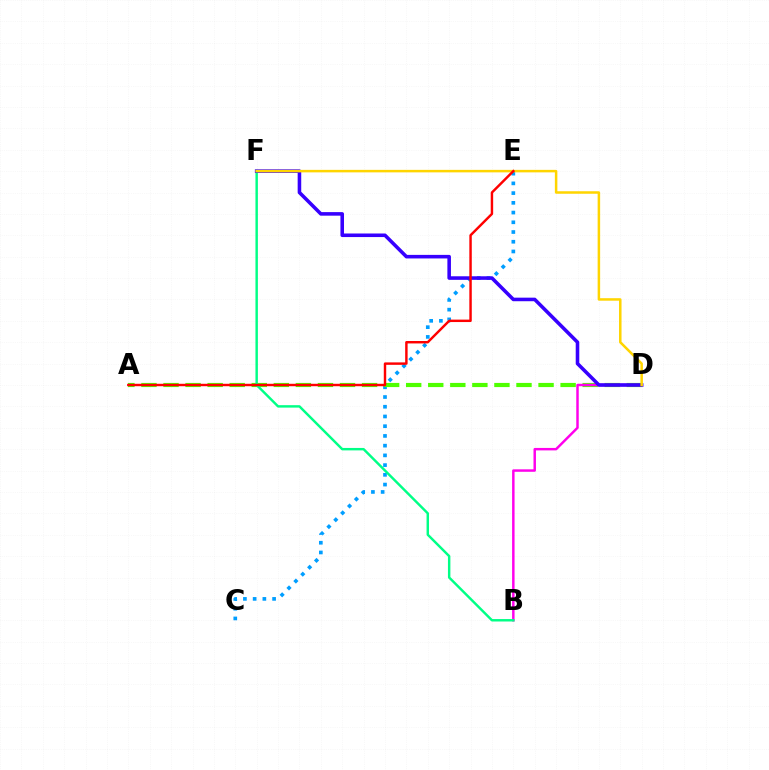{('C', 'E'): [{'color': '#009eff', 'line_style': 'dotted', 'thickness': 2.64}], ('A', 'D'): [{'color': '#4fff00', 'line_style': 'dashed', 'thickness': 3.0}], ('B', 'D'): [{'color': '#ff00ed', 'line_style': 'solid', 'thickness': 1.77}], ('B', 'F'): [{'color': '#00ff86', 'line_style': 'solid', 'thickness': 1.76}], ('D', 'F'): [{'color': '#3700ff', 'line_style': 'solid', 'thickness': 2.57}, {'color': '#ffd500', 'line_style': 'solid', 'thickness': 1.8}], ('A', 'E'): [{'color': '#ff0000', 'line_style': 'solid', 'thickness': 1.76}]}